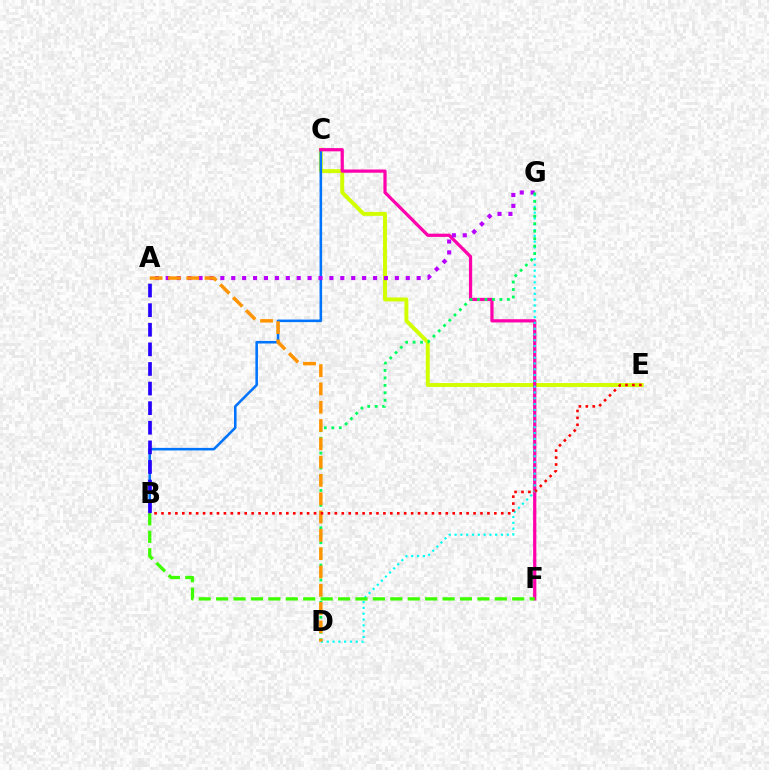{('C', 'E'): [{'color': '#d1ff00', 'line_style': 'solid', 'thickness': 2.83}], ('B', 'C'): [{'color': '#0074ff', 'line_style': 'solid', 'thickness': 1.84}], ('C', 'F'): [{'color': '#ff00ac', 'line_style': 'solid', 'thickness': 2.33}], ('D', 'G'): [{'color': '#00fff6', 'line_style': 'dotted', 'thickness': 1.58}, {'color': '#00ff5c', 'line_style': 'dotted', 'thickness': 2.03}], ('A', 'G'): [{'color': '#b900ff', 'line_style': 'dotted', 'thickness': 2.96}], ('B', 'F'): [{'color': '#3dff00', 'line_style': 'dashed', 'thickness': 2.37}], ('A', 'B'): [{'color': '#2500ff', 'line_style': 'dashed', 'thickness': 2.66}], ('A', 'D'): [{'color': '#ff9400', 'line_style': 'dashed', 'thickness': 2.49}], ('B', 'E'): [{'color': '#ff0000', 'line_style': 'dotted', 'thickness': 1.88}]}